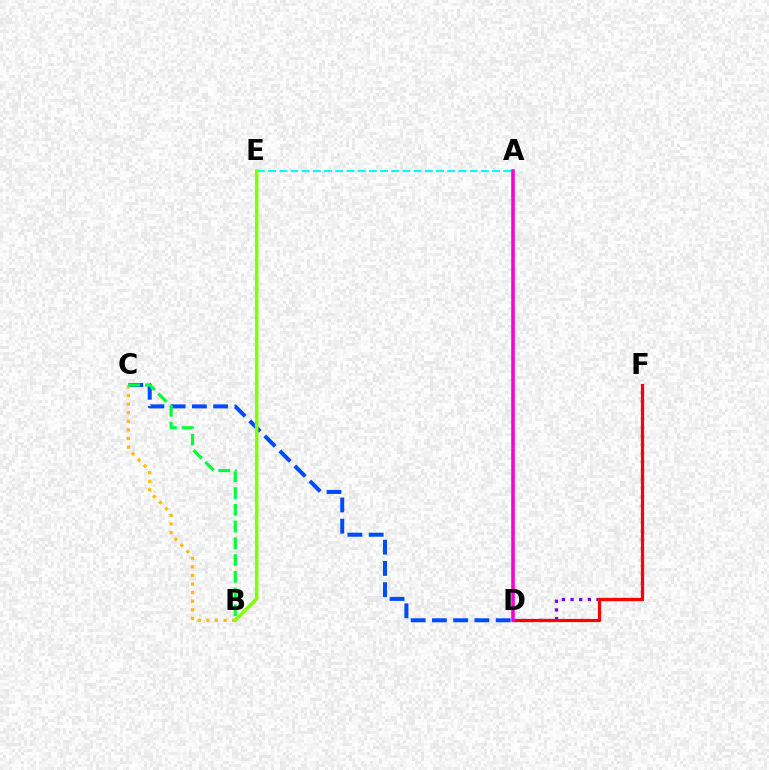{('C', 'D'): [{'color': '#004bff', 'line_style': 'dashed', 'thickness': 2.89}], ('D', 'F'): [{'color': '#7200ff', 'line_style': 'dotted', 'thickness': 2.35}, {'color': '#ff0000', 'line_style': 'solid', 'thickness': 2.3}], ('A', 'E'): [{'color': '#00fff6', 'line_style': 'dashed', 'thickness': 1.52}], ('B', 'C'): [{'color': '#ffbd00', 'line_style': 'dotted', 'thickness': 2.34}, {'color': '#00ff39', 'line_style': 'dashed', 'thickness': 2.27}], ('B', 'E'): [{'color': '#84ff00', 'line_style': 'solid', 'thickness': 2.53}], ('A', 'D'): [{'color': '#ff00cf', 'line_style': 'solid', 'thickness': 2.57}]}